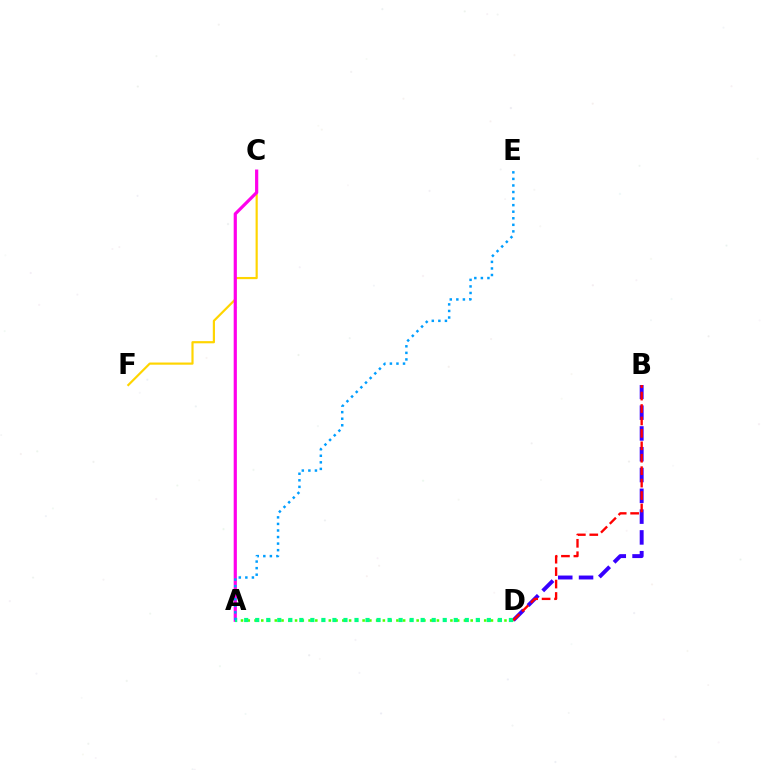{('A', 'D'): [{'color': '#4fff00', 'line_style': 'dotted', 'thickness': 1.84}, {'color': '#00ff86', 'line_style': 'dotted', 'thickness': 3.0}], ('C', 'F'): [{'color': '#ffd500', 'line_style': 'solid', 'thickness': 1.57}], ('B', 'D'): [{'color': '#3700ff', 'line_style': 'dashed', 'thickness': 2.82}, {'color': '#ff0000', 'line_style': 'dashed', 'thickness': 1.69}], ('A', 'C'): [{'color': '#ff00ed', 'line_style': 'solid', 'thickness': 2.3}], ('A', 'E'): [{'color': '#009eff', 'line_style': 'dotted', 'thickness': 1.78}]}